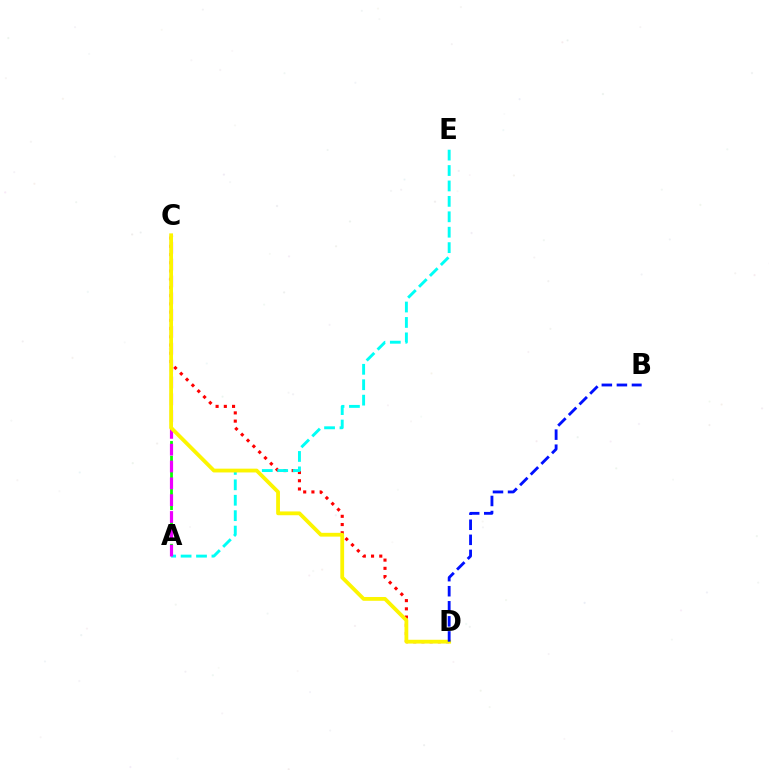{('C', 'D'): [{'color': '#ff0000', 'line_style': 'dotted', 'thickness': 2.24}, {'color': '#fcf500', 'line_style': 'solid', 'thickness': 2.73}], ('A', 'E'): [{'color': '#00fff6', 'line_style': 'dashed', 'thickness': 2.09}], ('A', 'C'): [{'color': '#08ff00', 'line_style': 'dashed', 'thickness': 1.99}, {'color': '#ee00ff', 'line_style': 'dashed', 'thickness': 2.29}], ('B', 'D'): [{'color': '#0010ff', 'line_style': 'dashed', 'thickness': 2.05}]}